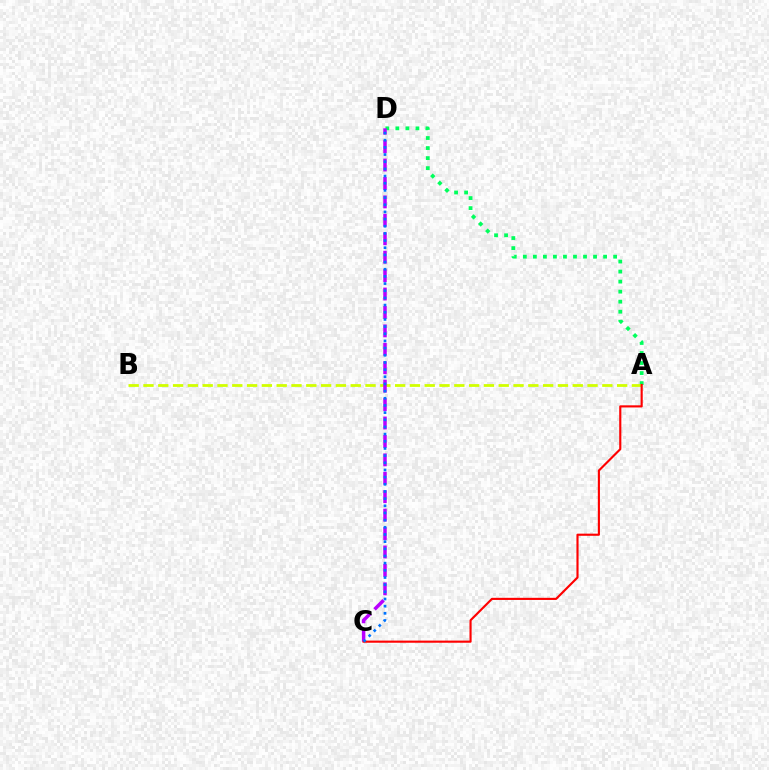{('A', 'D'): [{'color': '#00ff5c', 'line_style': 'dotted', 'thickness': 2.73}], ('A', 'B'): [{'color': '#d1ff00', 'line_style': 'dashed', 'thickness': 2.01}], ('C', 'D'): [{'color': '#b900ff', 'line_style': 'dashed', 'thickness': 2.5}, {'color': '#0074ff', 'line_style': 'dotted', 'thickness': 1.95}], ('A', 'C'): [{'color': '#ff0000', 'line_style': 'solid', 'thickness': 1.54}]}